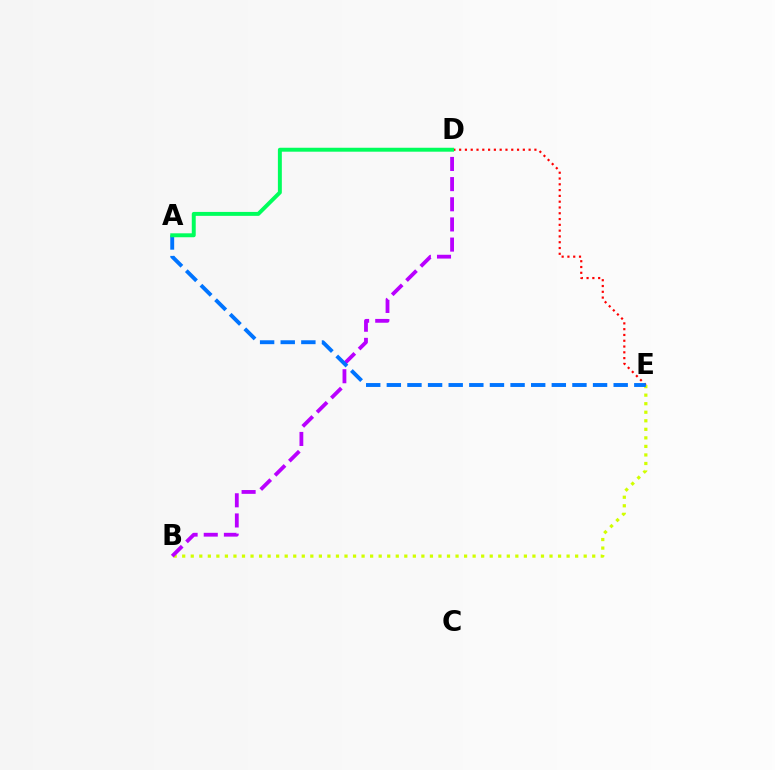{('B', 'E'): [{'color': '#d1ff00', 'line_style': 'dotted', 'thickness': 2.32}], ('D', 'E'): [{'color': '#ff0000', 'line_style': 'dotted', 'thickness': 1.57}], ('B', 'D'): [{'color': '#b900ff', 'line_style': 'dashed', 'thickness': 2.74}], ('A', 'E'): [{'color': '#0074ff', 'line_style': 'dashed', 'thickness': 2.8}], ('A', 'D'): [{'color': '#00ff5c', 'line_style': 'solid', 'thickness': 2.83}]}